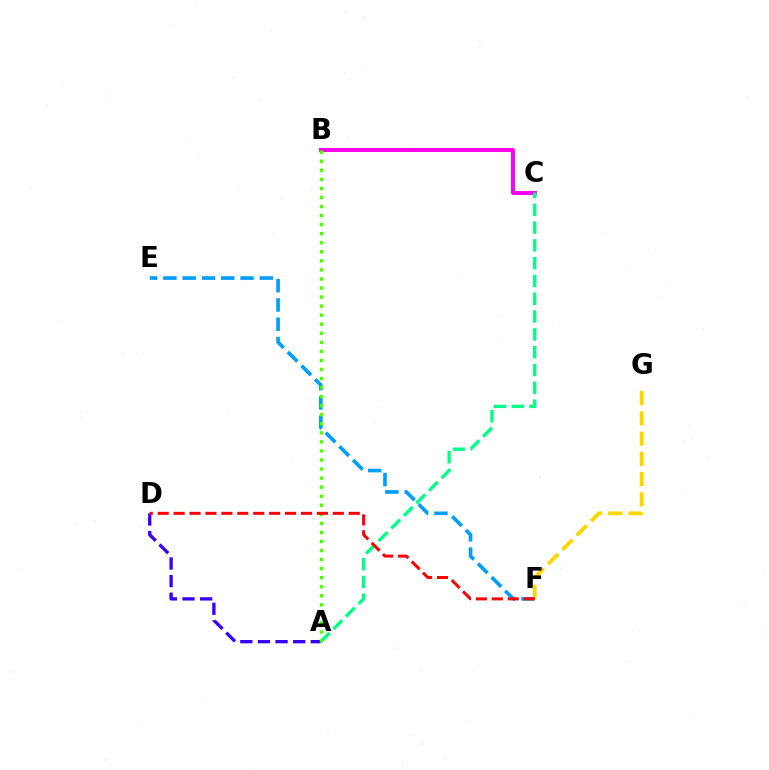{('A', 'D'): [{'color': '#3700ff', 'line_style': 'dashed', 'thickness': 2.39}], ('B', 'C'): [{'color': '#ff00ed', 'line_style': 'solid', 'thickness': 2.83}], ('F', 'G'): [{'color': '#ffd500', 'line_style': 'dashed', 'thickness': 2.75}], ('A', 'C'): [{'color': '#00ff86', 'line_style': 'dashed', 'thickness': 2.42}], ('E', 'F'): [{'color': '#009eff', 'line_style': 'dashed', 'thickness': 2.62}], ('A', 'B'): [{'color': '#4fff00', 'line_style': 'dotted', 'thickness': 2.46}], ('D', 'F'): [{'color': '#ff0000', 'line_style': 'dashed', 'thickness': 2.16}]}